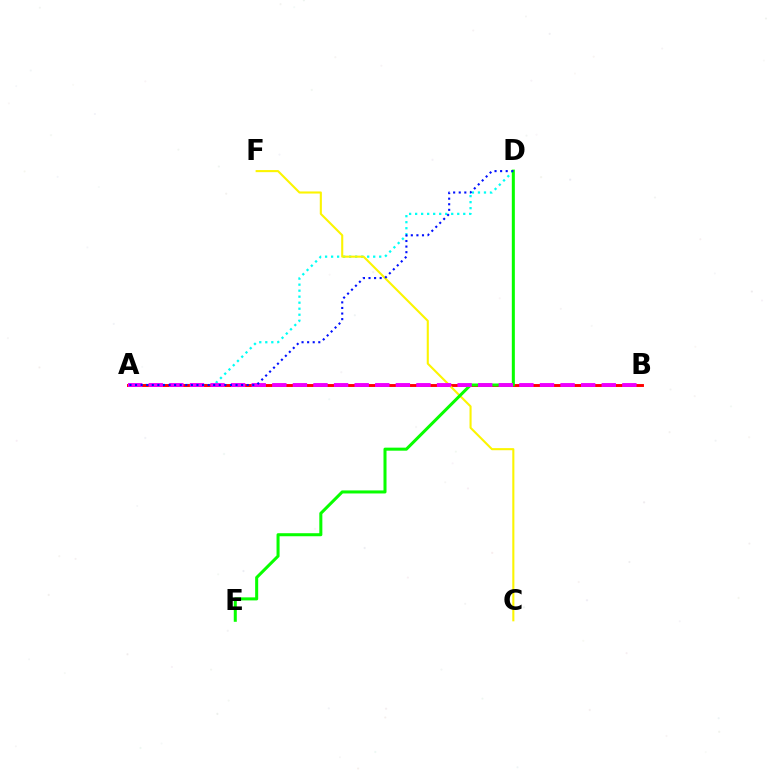{('A', 'D'): [{'color': '#00fff6', 'line_style': 'dotted', 'thickness': 1.63}, {'color': '#0010ff', 'line_style': 'dotted', 'thickness': 1.52}], ('A', 'B'): [{'color': '#ff0000', 'line_style': 'solid', 'thickness': 2.09}, {'color': '#ee00ff', 'line_style': 'dashed', 'thickness': 2.8}], ('C', 'F'): [{'color': '#fcf500', 'line_style': 'solid', 'thickness': 1.51}], ('D', 'E'): [{'color': '#08ff00', 'line_style': 'solid', 'thickness': 2.18}]}